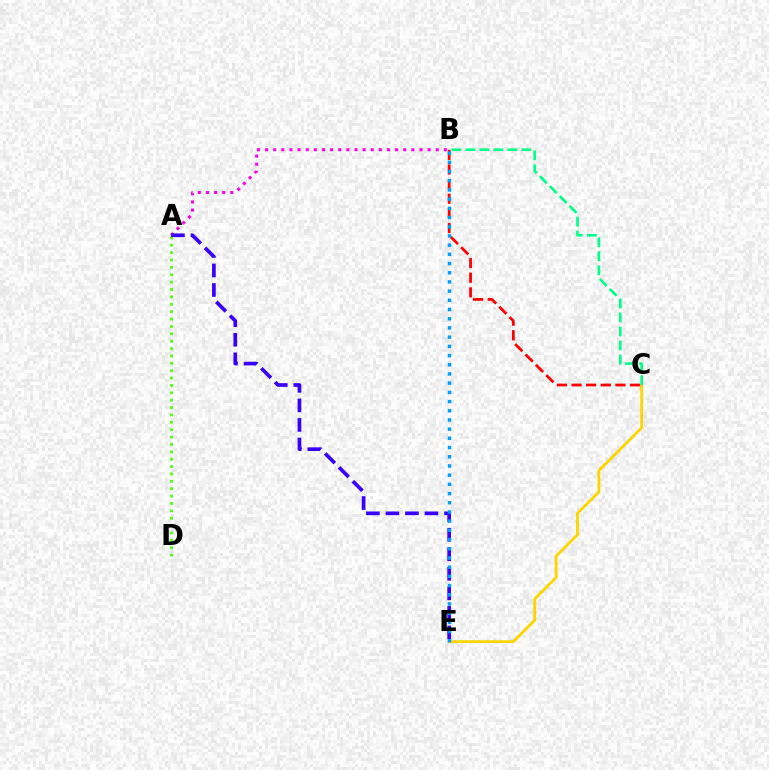{('A', 'B'): [{'color': '#ff00ed', 'line_style': 'dotted', 'thickness': 2.21}], ('C', 'E'): [{'color': '#ffd500', 'line_style': 'solid', 'thickness': 2.05}], ('A', 'D'): [{'color': '#4fff00', 'line_style': 'dotted', 'thickness': 2.0}], ('A', 'E'): [{'color': '#3700ff', 'line_style': 'dashed', 'thickness': 2.65}], ('B', 'C'): [{'color': '#ff0000', 'line_style': 'dashed', 'thickness': 1.99}, {'color': '#00ff86', 'line_style': 'dashed', 'thickness': 1.9}], ('B', 'E'): [{'color': '#009eff', 'line_style': 'dotted', 'thickness': 2.5}]}